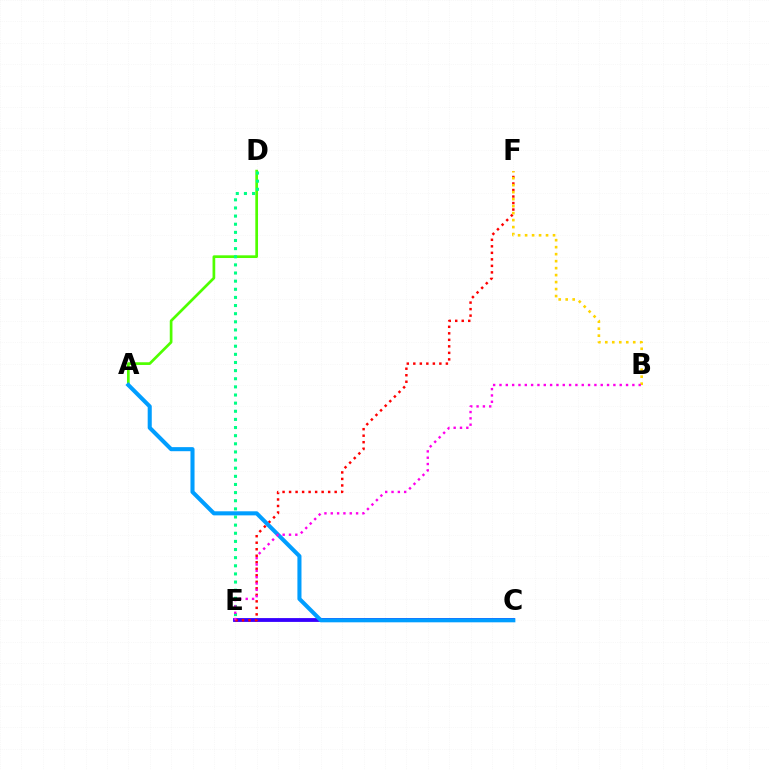{('C', 'E'): [{'color': '#3700ff', 'line_style': 'solid', 'thickness': 2.75}], ('E', 'F'): [{'color': '#ff0000', 'line_style': 'dotted', 'thickness': 1.77}], ('A', 'D'): [{'color': '#4fff00', 'line_style': 'solid', 'thickness': 1.94}], ('D', 'E'): [{'color': '#00ff86', 'line_style': 'dotted', 'thickness': 2.21}], ('B', 'F'): [{'color': '#ffd500', 'line_style': 'dotted', 'thickness': 1.9}], ('A', 'C'): [{'color': '#009eff', 'line_style': 'solid', 'thickness': 2.93}], ('B', 'E'): [{'color': '#ff00ed', 'line_style': 'dotted', 'thickness': 1.72}]}